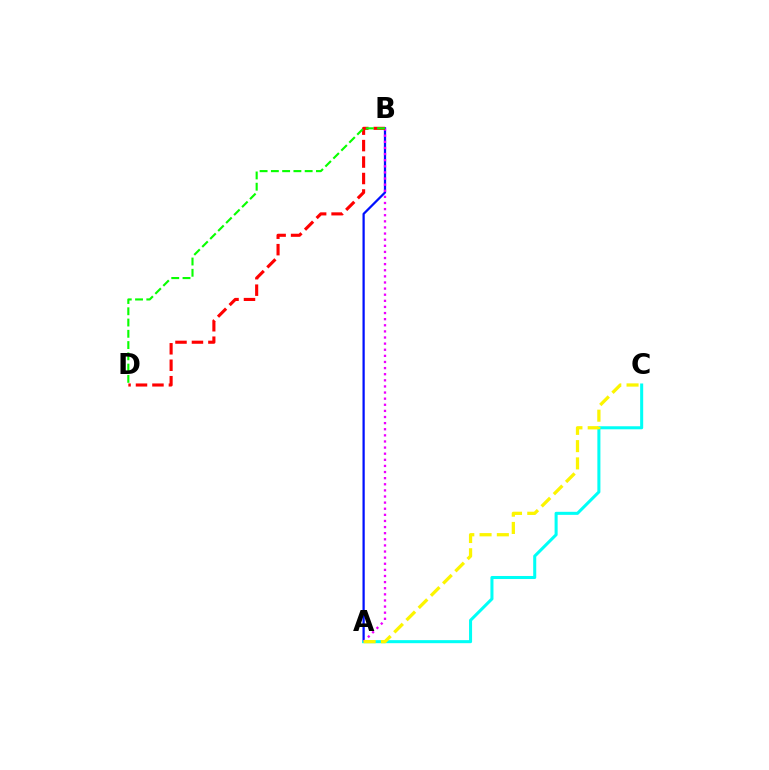{('A', 'B'): [{'color': '#0010ff', 'line_style': 'solid', 'thickness': 1.62}, {'color': '#ee00ff', 'line_style': 'dotted', 'thickness': 1.66}], ('A', 'C'): [{'color': '#00fff6', 'line_style': 'solid', 'thickness': 2.19}, {'color': '#fcf500', 'line_style': 'dashed', 'thickness': 2.35}], ('B', 'D'): [{'color': '#ff0000', 'line_style': 'dashed', 'thickness': 2.24}, {'color': '#08ff00', 'line_style': 'dashed', 'thickness': 1.53}]}